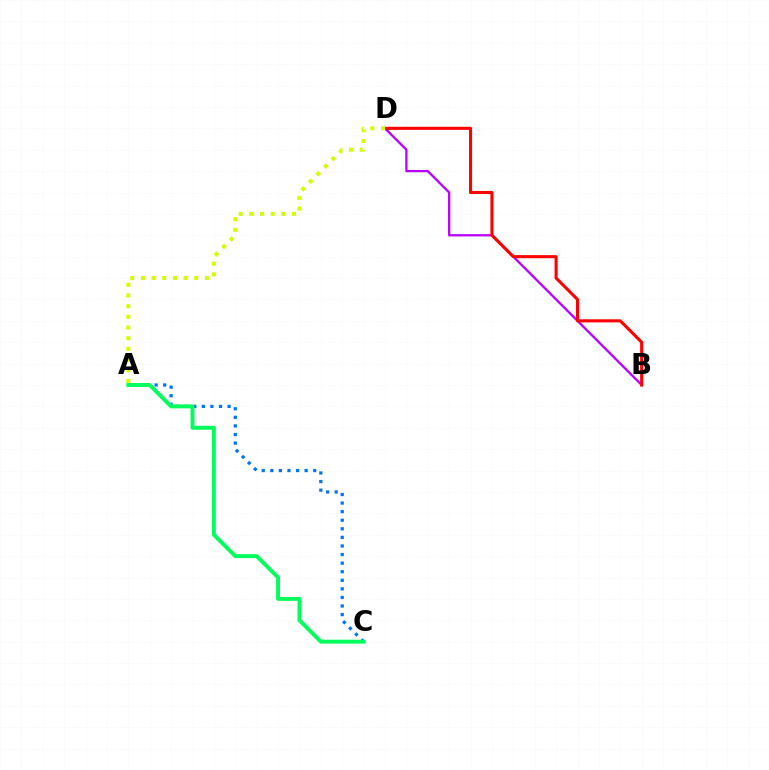{('B', 'D'): [{'color': '#b900ff', 'line_style': 'solid', 'thickness': 1.65}, {'color': '#ff0000', 'line_style': 'solid', 'thickness': 2.22}], ('A', 'C'): [{'color': '#0074ff', 'line_style': 'dotted', 'thickness': 2.33}, {'color': '#00ff5c', 'line_style': 'solid', 'thickness': 2.82}], ('A', 'D'): [{'color': '#d1ff00', 'line_style': 'dotted', 'thickness': 2.9}]}